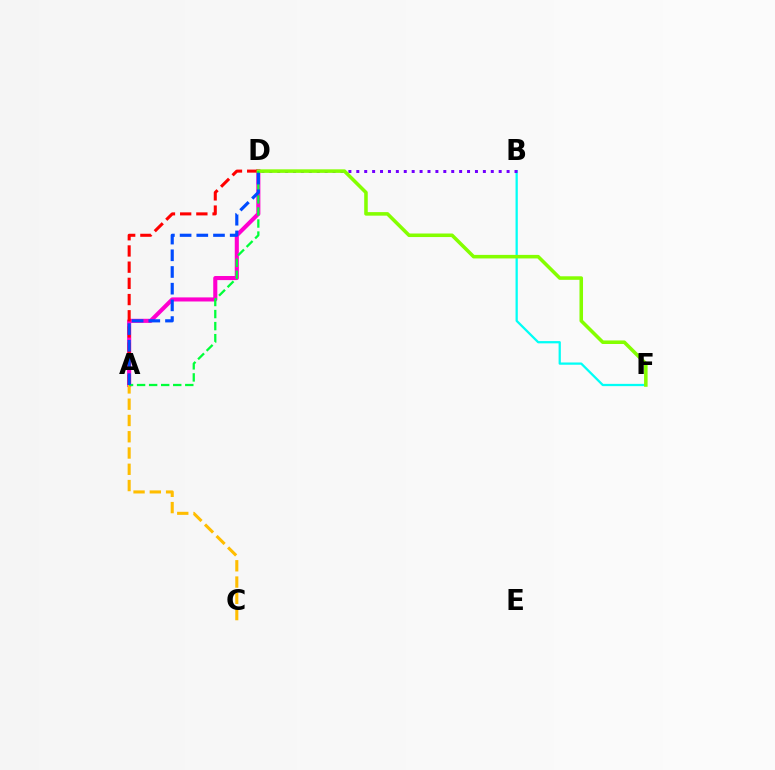{('B', 'F'): [{'color': '#00fff6', 'line_style': 'solid', 'thickness': 1.63}], ('A', 'D'): [{'color': '#ff00cf', 'line_style': 'solid', 'thickness': 2.94}, {'color': '#ff0000', 'line_style': 'dashed', 'thickness': 2.2}, {'color': '#00ff39', 'line_style': 'dashed', 'thickness': 1.64}, {'color': '#004bff', 'line_style': 'dashed', 'thickness': 2.27}], ('A', 'C'): [{'color': '#ffbd00', 'line_style': 'dashed', 'thickness': 2.21}], ('B', 'D'): [{'color': '#7200ff', 'line_style': 'dotted', 'thickness': 2.15}], ('D', 'F'): [{'color': '#84ff00', 'line_style': 'solid', 'thickness': 2.55}]}